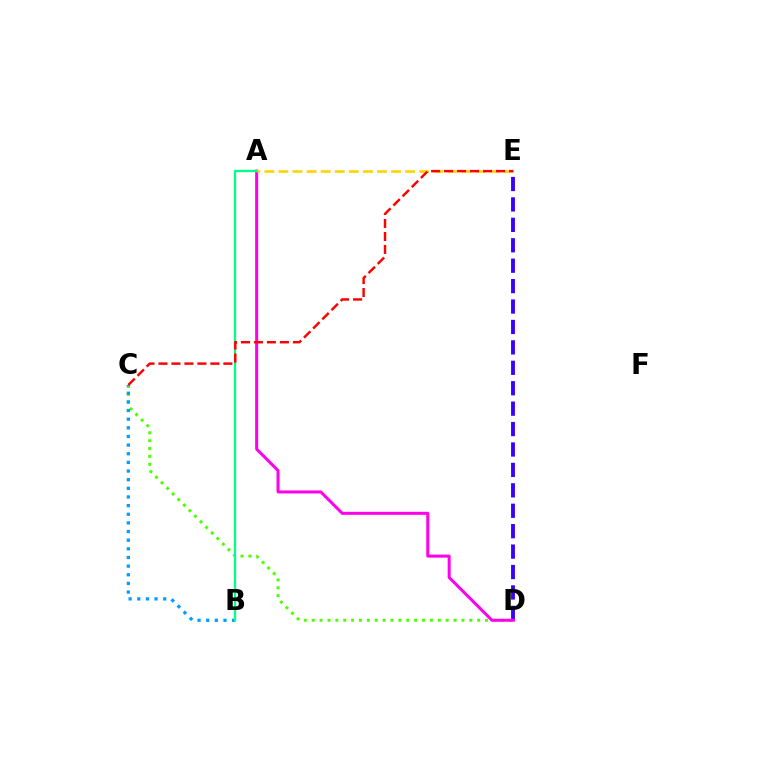{('D', 'E'): [{'color': '#3700ff', 'line_style': 'dashed', 'thickness': 2.77}], ('C', 'D'): [{'color': '#4fff00', 'line_style': 'dotted', 'thickness': 2.14}], ('A', 'D'): [{'color': '#ff00ed', 'line_style': 'solid', 'thickness': 2.18}], ('B', 'C'): [{'color': '#009eff', 'line_style': 'dotted', 'thickness': 2.35}], ('A', 'B'): [{'color': '#00ff86', 'line_style': 'solid', 'thickness': 1.66}], ('A', 'E'): [{'color': '#ffd500', 'line_style': 'dashed', 'thickness': 1.91}], ('C', 'E'): [{'color': '#ff0000', 'line_style': 'dashed', 'thickness': 1.76}]}